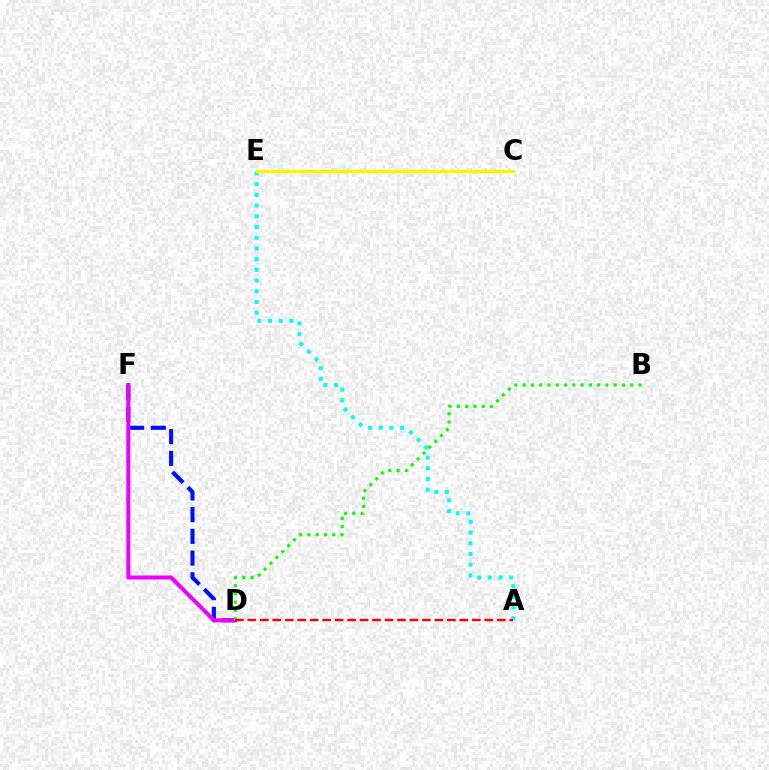{('D', 'F'): [{'color': '#0010ff', 'line_style': 'dashed', 'thickness': 2.95}, {'color': '#ee00ff', 'line_style': 'solid', 'thickness': 2.89}], ('A', 'E'): [{'color': '#00fff6', 'line_style': 'dotted', 'thickness': 2.91}], ('B', 'D'): [{'color': '#08ff00', 'line_style': 'dotted', 'thickness': 2.25}], ('C', 'E'): [{'color': '#fcf500', 'line_style': 'solid', 'thickness': 2.32}], ('A', 'D'): [{'color': '#ff0000', 'line_style': 'dashed', 'thickness': 1.69}]}